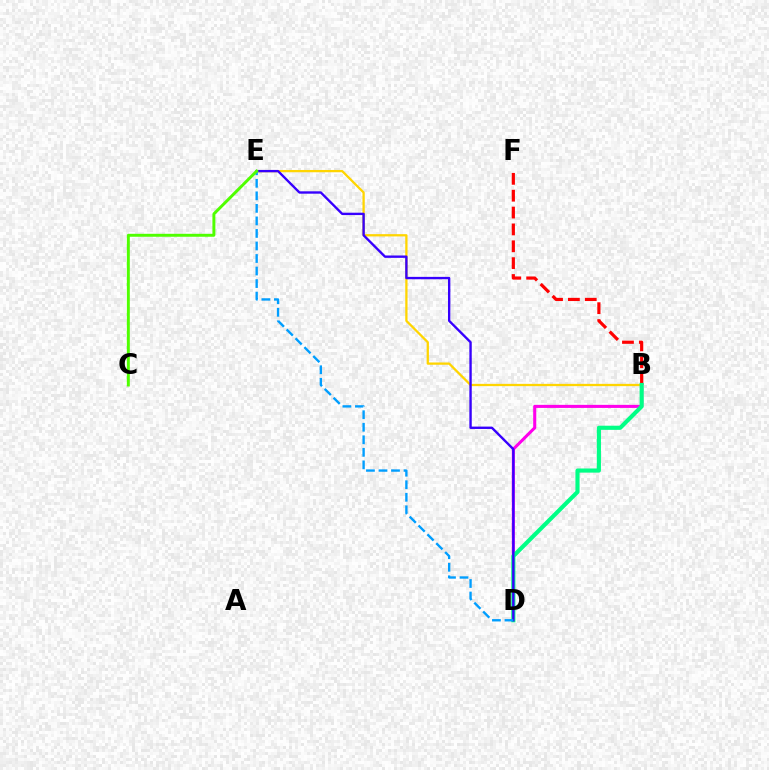{('B', 'D'): [{'color': '#ff00ed', 'line_style': 'solid', 'thickness': 2.21}, {'color': '#00ff86', 'line_style': 'solid', 'thickness': 2.98}], ('B', 'F'): [{'color': '#ff0000', 'line_style': 'dashed', 'thickness': 2.29}], ('B', 'E'): [{'color': '#ffd500', 'line_style': 'solid', 'thickness': 1.64}], ('D', 'E'): [{'color': '#3700ff', 'line_style': 'solid', 'thickness': 1.7}, {'color': '#009eff', 'line_style': 'dashed', 'thickness': 1.7}], ('C', 'E'): [{'color': '#4fff00', 'line_style': 'solid', 'thickness': 2.12}]}